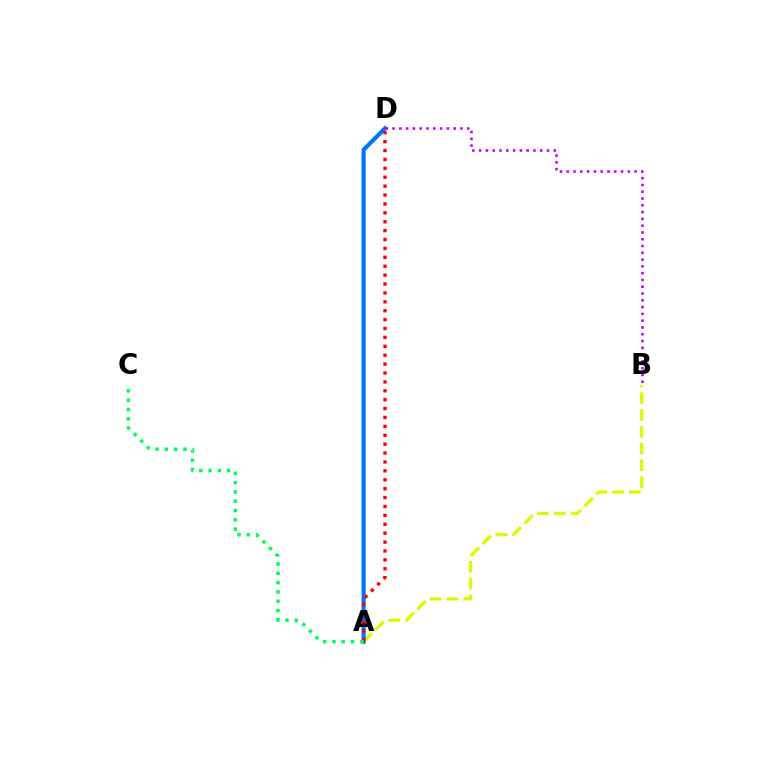{('A', 'B'): [{'color': '#d1ff00', 'line_style': 'dashed', 'thickness': 2.28}], ('A', 'D'): [{'color': '#0074ff', 'line_style': 'solid', 'thickness': 2.97}, {'color': '#ff0000', 'line_style': 'dotted', 'thickness': 2.42}], ('B', 'D'): [{'color': '#b900ff', 'line_style': 'dotted', 'thickness': 1.84}], ('A', 'C'): [{'color': '#00ff5c', 'line_style': 'dotted', 'thickness': 2.53}]}